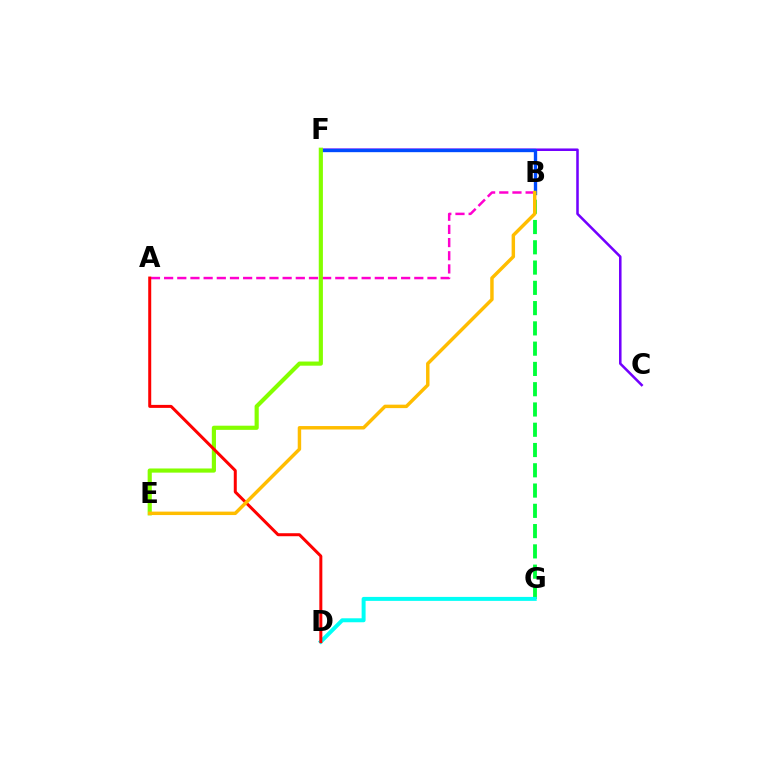{('C', 'F'): [{'color': '#7200ff', 'line_style': 'solid', 'thickness': 1.83}], ('B', 'F'): [{'color': '#004bff', 'line_style': 'solid', 'thickness': 2.4}], ('A', 'B'): [{'color': '#ff00cf', 'line_style': 'dashed', 'thickness': 1.79}], ('B', 'G'): [{'color': '#00ff39', 'line_style': 'dashed', 'thickness': 2.75}], ('E', 'F'): [{'color': '#84ff00', 'line_style': 'solid', 'thickness': 2.99}], ('D', 'G'): [{'color': '#00fff6', 'line_style': 'solid', 'thickness': 2.86}], ('A', 'D'): [{'color': '#ff0000', 'line_style': 'solid', 'thickness': 2.16}], ('B', 'E'): [{'color': '#ffbd00', 'line_style': 'solid', 'thickness': 2.48}]}